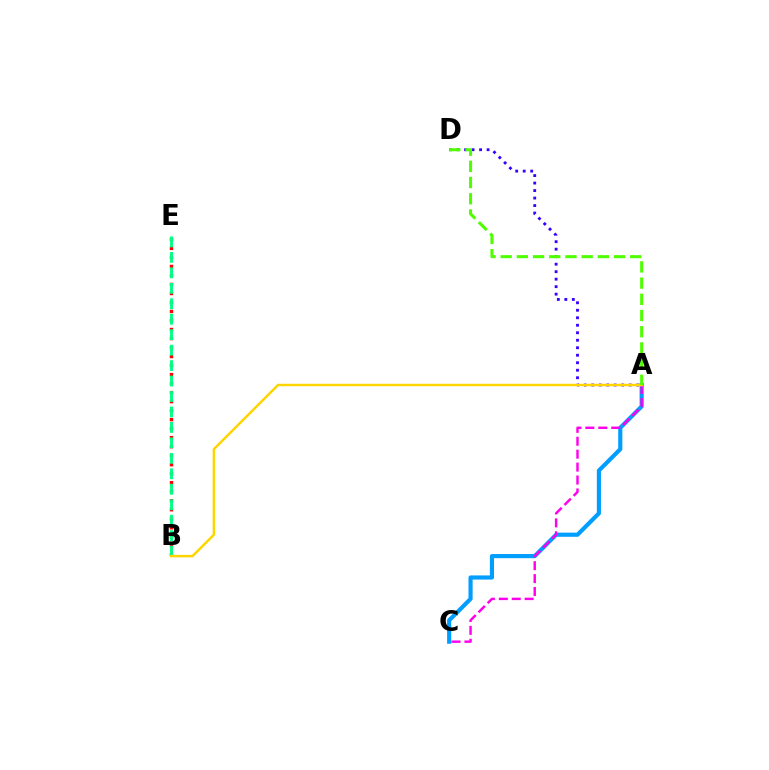{('A', 'D'): [{'color': '#3700ff', 'line_style': 'dotted', 'thickness': 2.04}, {'color': '#4fff00', 'line_style': 'dashed', 'thickness': 2.2}], ('B', 'E'): [{'color': '#ff0000', 'line_style': 'dotted', 'thickness': 2.45}, {'color': '#00ff86', 'line_style': 'dashed', 'thickness': 2.1}], ('A', 'C'): [{'color': '#009eff', 'line_style': 'solid', 'thickness': 2.98}, {'color': '#ff00ed', 'line_style': 'dashed', 'thickness': 1.76}], ('A', 'B'): [{'color': '#ffd500', 'line_style': 'solid', 'thickness': 1.78}]}